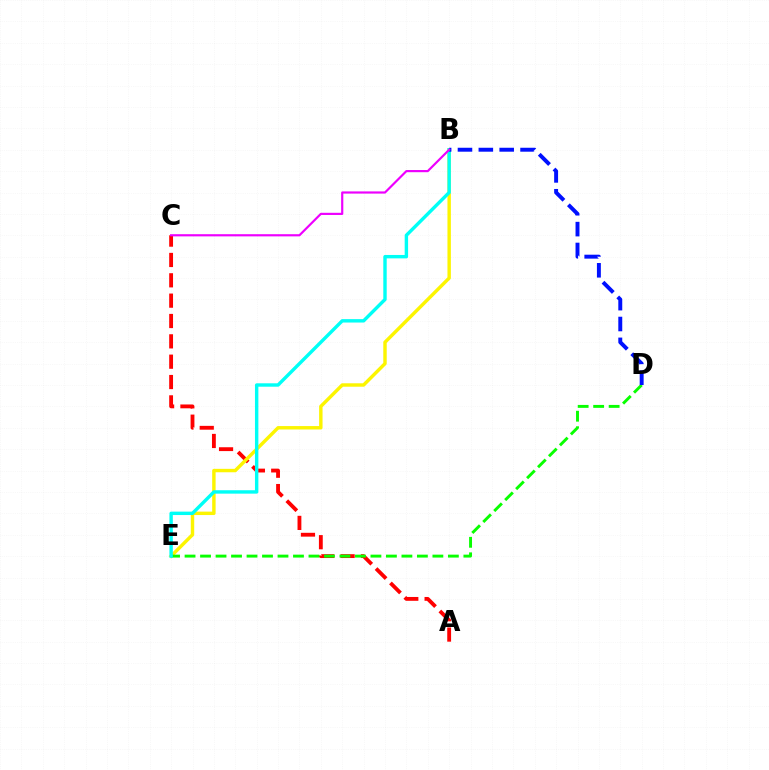{('A', 'C'): [{'color': '#ff0000', 'line_style': 'dashed', 'thickness': 2.76}], ('B', 'E'): [{'color': '#fcf500', 'line_style': 'solid', 'thickness': 2.46}, {'color': '#00fff6', 'line_style': 'solid', 'thickness': 2.45}], ('D', 'E'): [{'color': '#08ff00', 'line_style': 'dashed', 'thickness': 2.1}], ('B', 'D'): [{'color': '#0010ff', 'line_style': 'dashed', 'thickness': 2.83}], ('B', 'C'): [{'color': '#ee00ff', 'line_style': 'solid', 'thickness': 1.57}]}